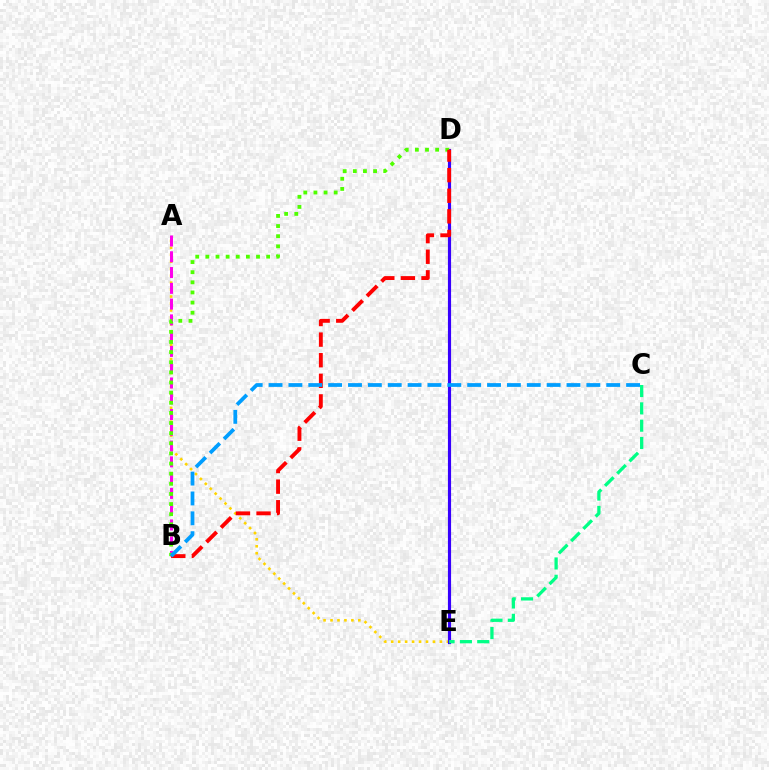{('A', 'E'): [{'color': '#ffd500', 'line_style': 'dotted', 'thickness': 1.89}], ('A', 'B'): [{'color': '#ff00ed', 'line_style': 'dashed', 'thickness': 2.14}], ('D', 'E'): [{'color': '#3700ff', 'line_style': 'solid', 'thickness': 2.27}], ('C', 'E'): [{'color': '#00ff86', 'line_style': 'dashed', 'thickness': 2.35}], ('B', 'D'): [{'color': '#4fff00', 'line_style': 'dotted', 'thickness': 2.75}, {'color': '#ff0000', 'line_style': 'dashed', 'thickness': 2.8}], ('B', 'C'): [{'color': '#009eff', 'line_style': 'dashed', 'thickness': 2.7}]}